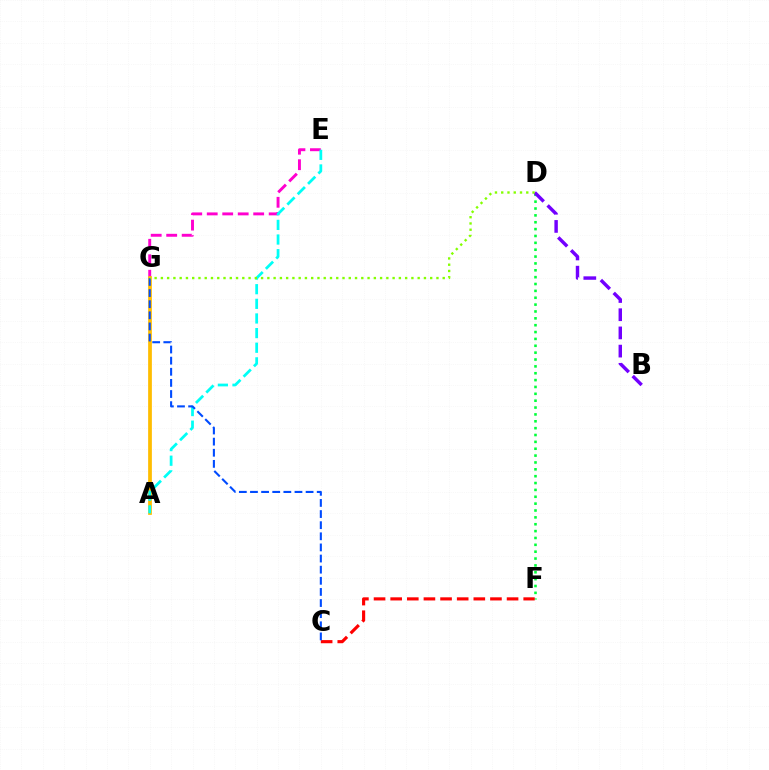{('E', 'G'): [{'color': '#ff00cf', 'line_style': 'dashed', 'thickness': 2.1}], ('A', 'G'): [{'color': '#ffbd00', 'line_style': 'solid', 'thickness': 2.69}], ('D', 'F'): [{'color': '#00ff39', 'line_style': 'dotted', 'thickness': 1.86}], ('C', 'F'): [{'color': '#ff0000', 'line_style': 'dashed', 'thickness': 2.26}], ('A', 'E'): [{'color': '#00fff6', 'line_style': 'dashed', 'thickness': 1.99}], ('C', 'G'): [{'color': '#004bff', 'line_style': 'dashed', 'thickness': 1.51}], ('B', 'D'): [{'color': '#7200ff', 'line_style': 'dashed', 'thickness': 2.47}], ('D', 'G'): [{'color': '#84ff00', 'line_style': 'dotted', 'thickness': 1.7}]}